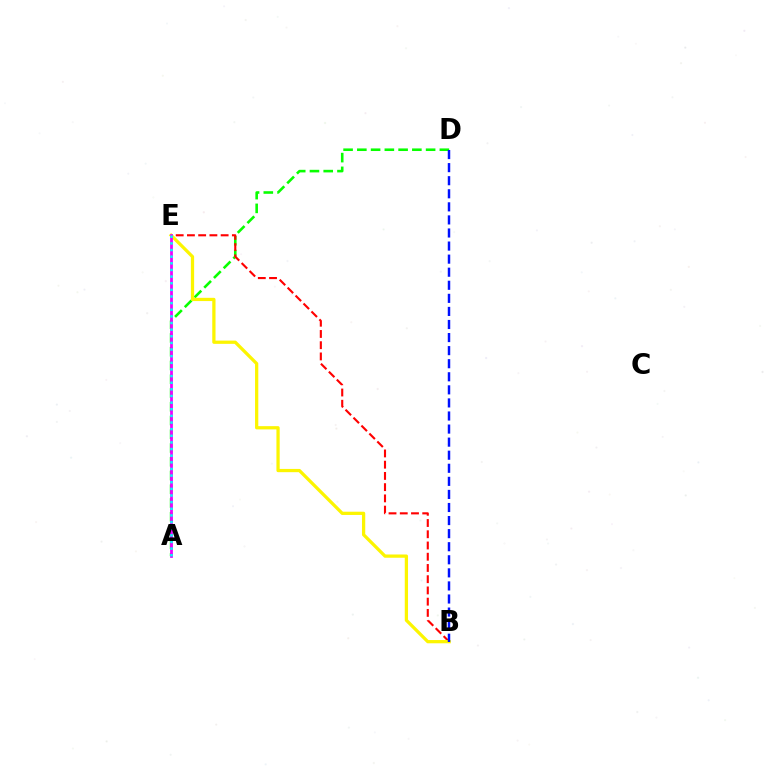{('A', 'D'): [{'color': '#08ff00', 'line_style': 'dashed', 'thickness': 1.87}], ('B', 'E'): [{'color': '#ff0000', 'line_style': 'dashed', 'thickness': 1.53}, {'color': '#fcf500', 'line_style': 'solid', 'thickness': 2.34}], ('A', 'E'): [{'color': '#ee00ff', 'line_style': 'solid', 'thickness': 1.99}, {'color': '#00fff6', 'line_style': 'dotted', 'thickness': 1.8}], ('B', 'D'): [{'color': '#0010ff', 'line_style': 'dashed', 'thickness': 1.78}]}